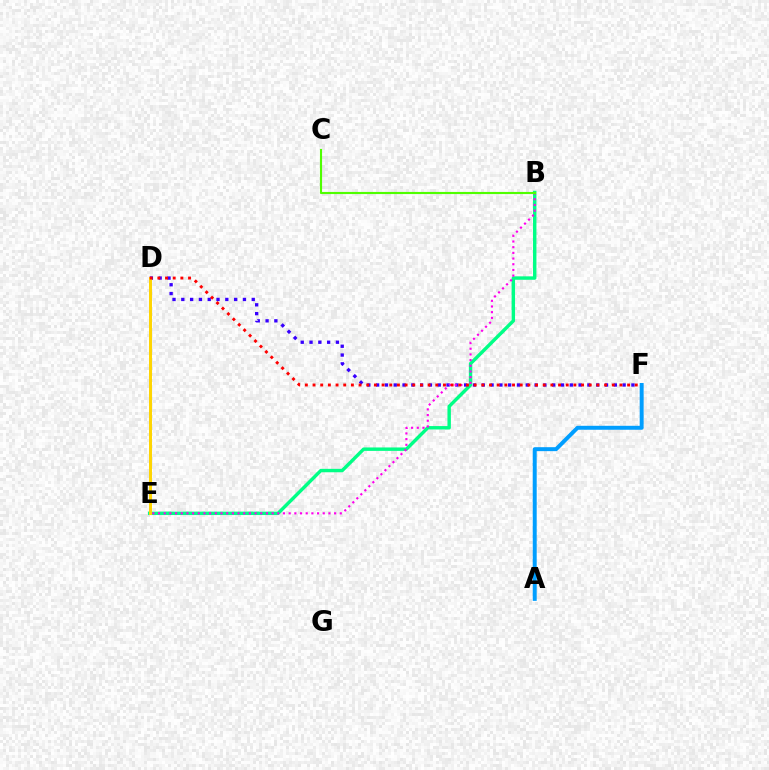{('B', 'E'): [{'color': '#00ff86', 'line_style': 'solid', 'thickness': 2.46}, {'color': '#ff00ed', 'line_style': 'dotted', 'thickness': 1.54}], ('D', 'F'): [{'color': '#3700ff', 'line_style': 'dotted', 'thickness': 2.39}, {'color': '#ff0000', 'line_style': 'dotted', 'thickness': 2.08}], ('B', 'C'): [{'color': '#4fff00', 'line_style': 'solid', 'thickness': 1.54}], ('D', 'E'): [{'color': '#ffd500', 'line_style': 'solid', 'thickness': 2.13}], ('A', 'F'): [{'color': '#009eff', 'line_style': 'solid', 'thickness': 2.85}]}